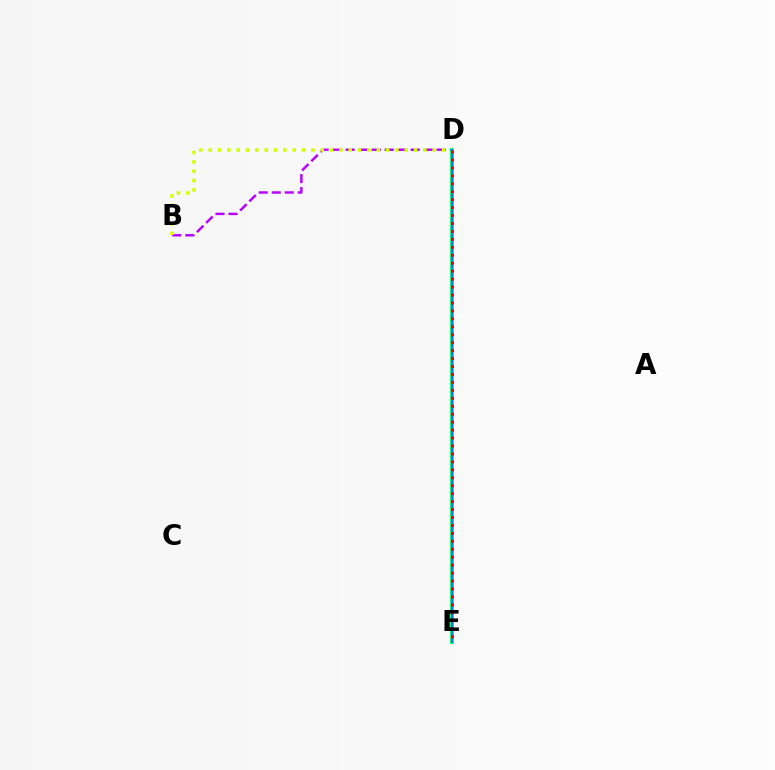{('B', 'D'): [{'color': '#b900ff', 'line_style': 'dashed', 'thickness': 1.77}, {'color': '#d1ff00', 'line_style': 'dotted', 'thickness': 2.54}], ('D', 'E'): [{'color': '#00ff5c', 'line_style': 'solid', 'thickness': 2.73}, {'color': '#0074ff', 'line_style': 'solid', 'thickness': 1.52}, {'color': '#ff0000', 'line_style': 'dotted', 'thickness': 2.16}]}